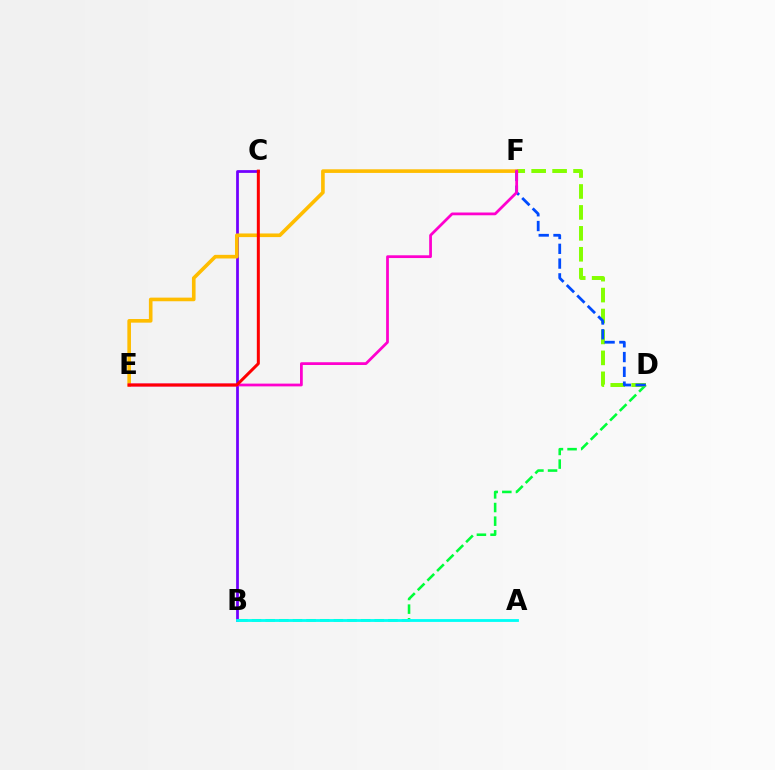{('B', 'D'): [{'color': '#00ff39', 'line_style': 'dashed', 'thickness': 1.85}], ('D', 'F'): [{'color': '#84ff00', 'line_style': 'dashed', 'thickness': 2.84}, {'color': '#004bff', 'line_style': 'dashed', 'thickness': 2.01}], ('B', 'C'): [{'color': '#7200ff', 'line_style': 'solid', 'thickness': 1.98}], ('E', 'F'): [{'color': '#ffbd00', 'line_style': 'solid', 'thickness': 2.61}, {'color': '#ff00cf', 'line_style': 'solid', 'thickness': 1.99}], ('C', 'E'): [{'color': '#ff0000', 'line_style': 'solid', 'thickness': 2.16}], ('A', 'B'): [{'color': '#00fff6', 'line_style': 'solid', 'thickness': 2.04}]}